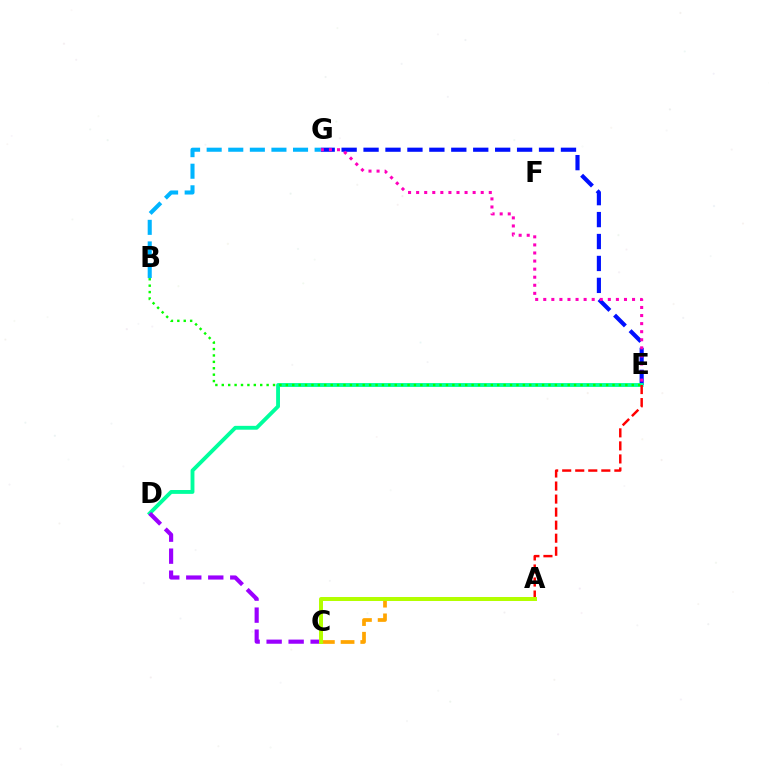{('A', 'C'): [{'color': '#ffa500', 'line_style': 'dashed', 'thickness': 2.68}, {'color': '#b3ff00', 'line_style': 'solid', 'thickness': 2.87}], ('E', 'G'): [{'color': '#0010ff', 'line_style': 'dashed', 'thickness': 2.98}, {'color': '#ff00bd', 'line_style': 'dotted', 'thickness': 2.19}], ('D', 'E'): [{'color': '#00ff9d', 'line_style': 'solid', 'thickness': 2.78}], ('B', 'E'): [{'color': '#08ff00', 'line_style': 'dotted', 'thickness': 1.74}], ('B', 'G'): [{'color': '#00b5ff', 'line_style': 'dashed', 'thickness': 2.93}], ('C', 'D'): [{'color': '#9b00ff', 'line_style': 'dashed', 'thickness': 2.99}], ('A', 'E'): [{'color': '#ff0000', 'line_style': 'dashed', 'thickness': 1.77}]}